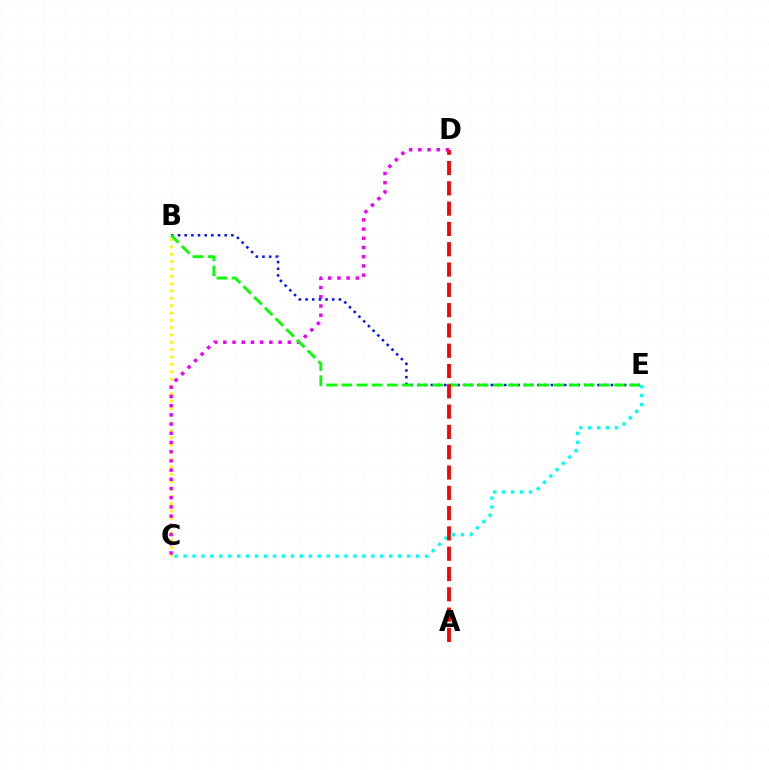{('B', 'C'): [{'color': '#fcf500', 'line_style': 'dotted', 'thickness': 1.99}], ('C', 'E'): [{'color': '#00fff6', 'line_style': 'dotted', 'thickness': 2.43}], ('C', 'D'): [{'color': '#ee00ff', 'line_style': 'dotted', 'thickness': 2.5}], ('B', 'E'): [{'color': '#0010ff', 'line_style': 'dotted', 'thickness': 1.81}, {'color': '#08ff00', 'line_style': 'dashed', 'thickness': 2.06}], ('A', 'D'): [{'color': '#ff0000', 'line_style': 'dashed', 'thickness': 2.76}]}